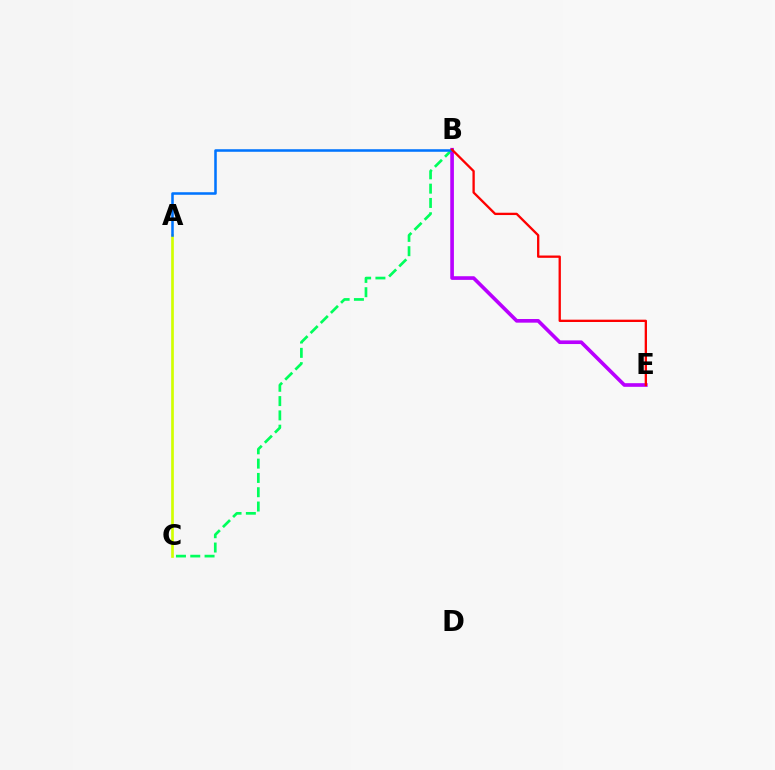{('A', 'C'): [{'color': '#d1ff00', 'line_style': 'solid', 'thickness': 1.93}], ('B', 'C'): [{'color': '#00ff5c', 'line_style': 'dashed', 'thickness': 1.94}], ('B', 'E'): [{'color': '#b900ff', 'line_style': 'solid', 'thickness': 2.63}, {'color': '#ff0000', 'line_style': 'solid', 'thickness': 1.67}], ('A', 'B'): [{'color': '#0074ff', 'line_style': 'solid', 'thickness': 1.83}]}